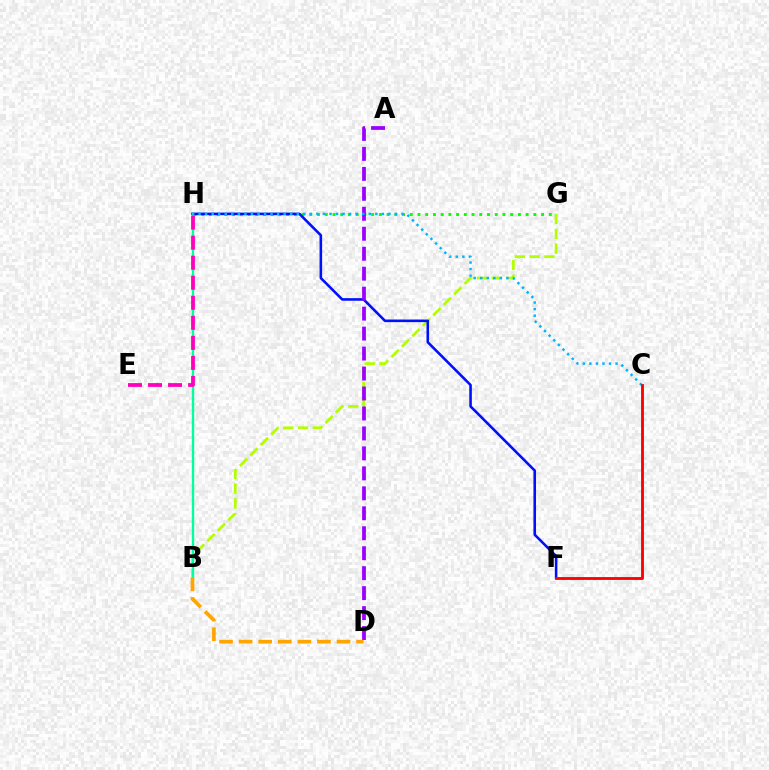{('B', 'G'): [{'color': '#b3ff00', 'line_style': 'dashed', 'thickness': 2.01}], ('G', 'H'): [{'color': '#08ff00', 'line_style': 'dotted', 'thickness': 2.1}], ('F', 'H'): [{'color': '#0010ff', 'line_style': 'solid', 'thickness': 1.86}], ('B', 'H'): [{'color': '#00ff9d', 'line_style': 'solid', 'thickness': 1.69}], ('A', 'D'): [{'color': '#9b00ff', 'line_style': 'dashed', 'thickness': 2.71}], ('B', 'D'): [{'color': '#ffa500', 'line_style': 'dashed', 'thickness': 2.66}], ('C', 'H'): [{'color': '#00b5ff', 'line_style': 'dotted', 'thickness': 1.78}], ('C', 'F'): [{'color': '#ff0000', 'line_style': 'solid', 'thickness': 2.04}], ('E', 'H'): [{'color': '#ff00bd', 'line_style': 'dashed', 'thickness': 2.72}]}